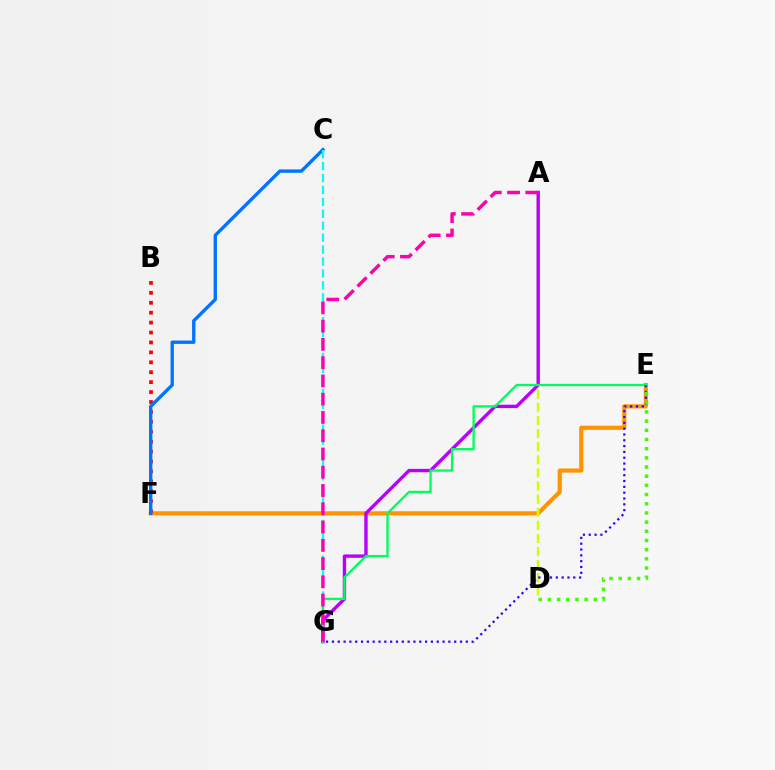{('E', 'F'): [{'color': '#ff9400', 'line_style': 'solid', 'thickness': 2.99}], ('A', 'D'): [{'color': '#d1ff00', 'line_style': 'dashed', 'thickness': 1.78}], ('B', 'F'): [{'color': '#ff0000', 'line_style': 'dotted', 'thickness': 2.7}], ('C', 'F'): [{'color': '#0074ff', 'line_style': 'solid', 'thickness': 2.42}], ('C', 'G'): [{'color': '#00fff6', 'line_style': 'dashed', 'thickness': 1.62}], ('A', 'G'): [{'color': '#b900ff', 'line_style': 'solid', 'thickness': 2.43}, {'color': '#ff00ac', 'line_style': 'dashed', 'thickness': 2.48}], ('E', 'G'): [{'color': '#00ff5c', 'line_style': 'solid', 'thickness': 1.68}, {'color': '#2500ff', 'line_style': 'dotted', 'thickness': 1.58}], ('D', 'E'): [{'color': '#3dff00', 'line_style': 'dotted', 'thickness': 2.49}]}